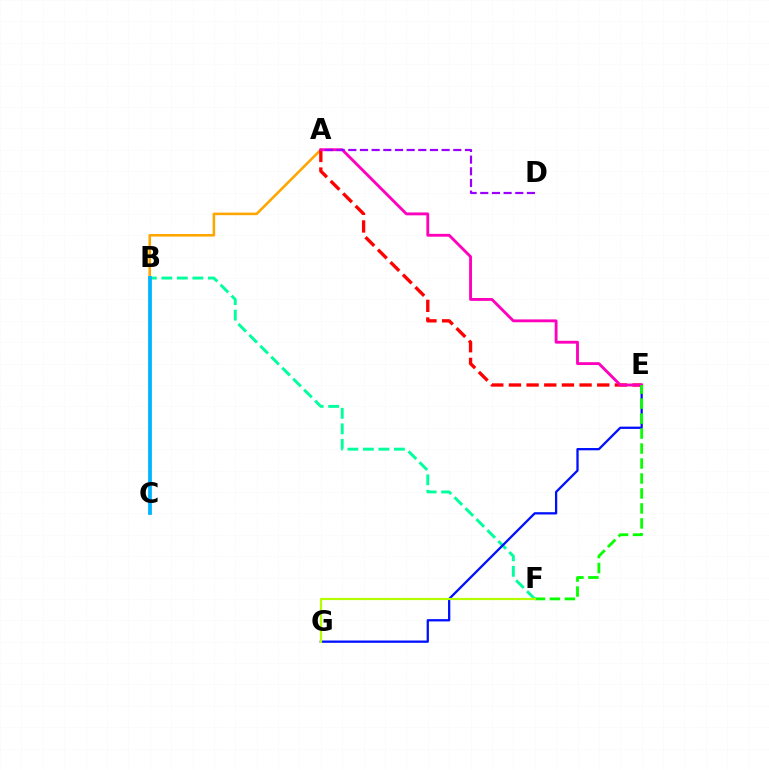{('B', 'F'): [{'color': '#00ff9d', 'line_style': 'dashed', 'thickness': 2.11}], ('A', 'B'): [{'color': '#ffa500', 'line_style': 'solid', 'thickness': 1.85}], ('A', 'E'): [{'color': '#ff0000', 'line_style': 'dashed', 'thickness': 2.4}, {'color': '#ff00bd', 'line_style': 'solid', 'thickness': 2.05}], ('B', 'C'): [{'color': '#00b5ff', 'line_style': 'solid', 'thickness': 2.72}], ('E', 'G'): [{'color': '#0010ff', 'line_style': 'solid', 'thickness': 1.65}], ('A', 'D'): [{'color': '#9b00ff', 'line_style': 'dashed', 'thickness': 1.58}], ('E', 'F'): [{'color': '#08ff00', 'line_style': 'dashed', 'thickness': 2.03}], ('F', 'G'): [{'color': '#b3ff00', 'line_style': 'solid', 'thickness': 1.56}]}